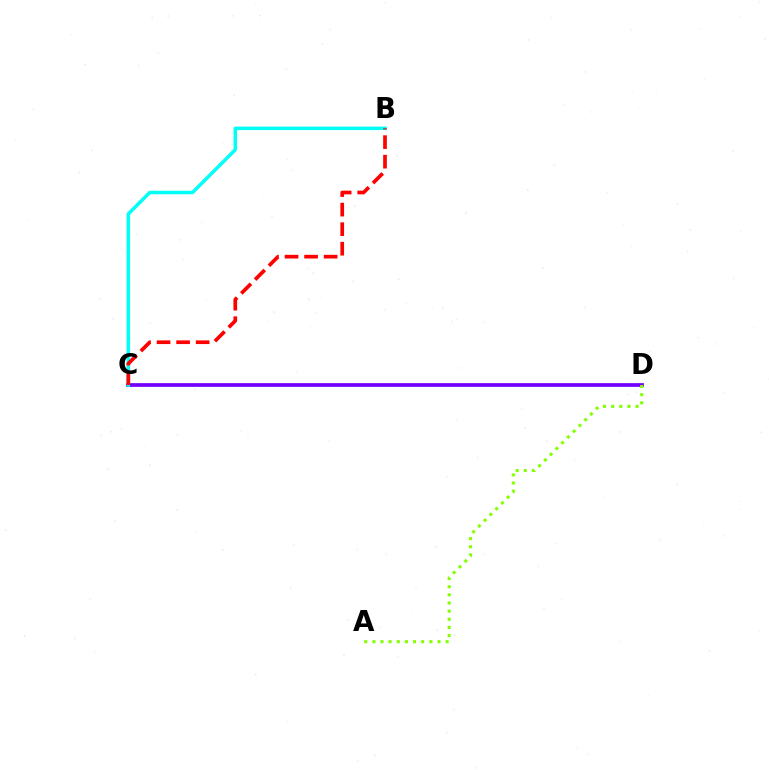{('C', 'D'): [{'color': '#7200ff', 'line_style': 'solid', 'thickness': 2.68}], ('B', 'C'): [{'color': '#00fff6', 'line_style': 'solid', 'thickness': 2.52}, {'color': '#ff0000', 'line_style': 'dashed', 'thickness': 2.66}], ('A', 'D'): [{'color': '#84ff00', 'line_style': 'dotted', 'thickness': 2.21}]}